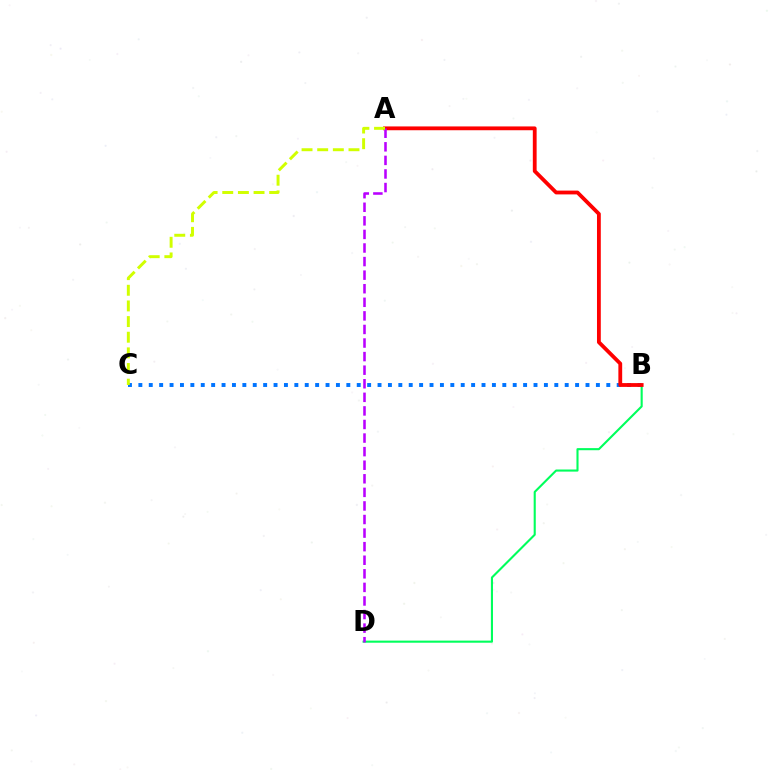{('B', 'D'): [{'color': '#00ff5c', 'line_style': 'solid', 'thickness': 1.52}], ('B', 'C'): [{'color': '#0074ff', 'line_style': 'dotted', 'thickness': 2.83}], ('A', 'B'): [{'color': '#ff0000', 'line_style': 'solid', 'thickness': 2.74}], ('A', 'D'): [{'color': '#b900ff', 'line_style': 'dashed', 'thickness': 1.84}], ('A', 'C'): [{'color': '#d1ff00', 'line_style': 'dashed', 'thickness': 2.13}]}